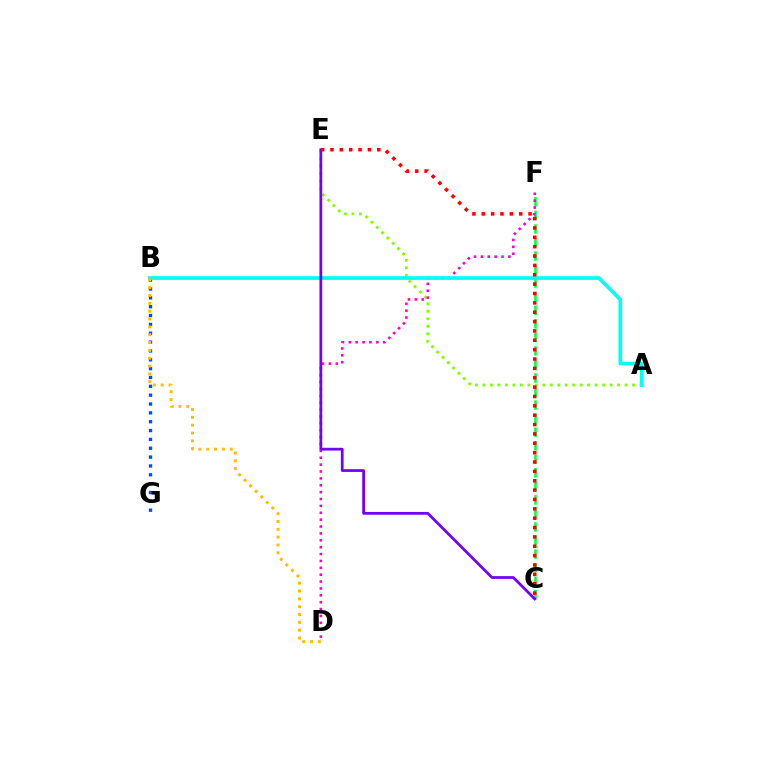{('A', 'E'): [{'color': '#84ff00', 'line_style': 'dotted', 'thickness': 2.03}], ('C', 'F'): [{'color': '#00ff39', 'line_style': 'dashed', 'thickness': 1.84}], ('B', 'G'): [{'color': '#004bff', 'line_style': 'dotted', 'thickness': 2.4}], ('D', 'F'): [{'color': '#ff00cf', 'line_style': 'dotted', 'thickness': 1.87}], ('A', 'B'): [{'color': '#00fff6', 'line_style': 'solid', 'thickness': 2.65}], ('B', 'D'): [{'color': '#ffbd00', 'line_style': 'dotted', 'thickness': 2.13}], ('C', 'E'): [{'color': '#7200ff', 'line_style': 'solid', 'thickness': 1.98}, {'color': '#ff0000', 'line_style': 'dotted', 'thickness': 2.54}]}